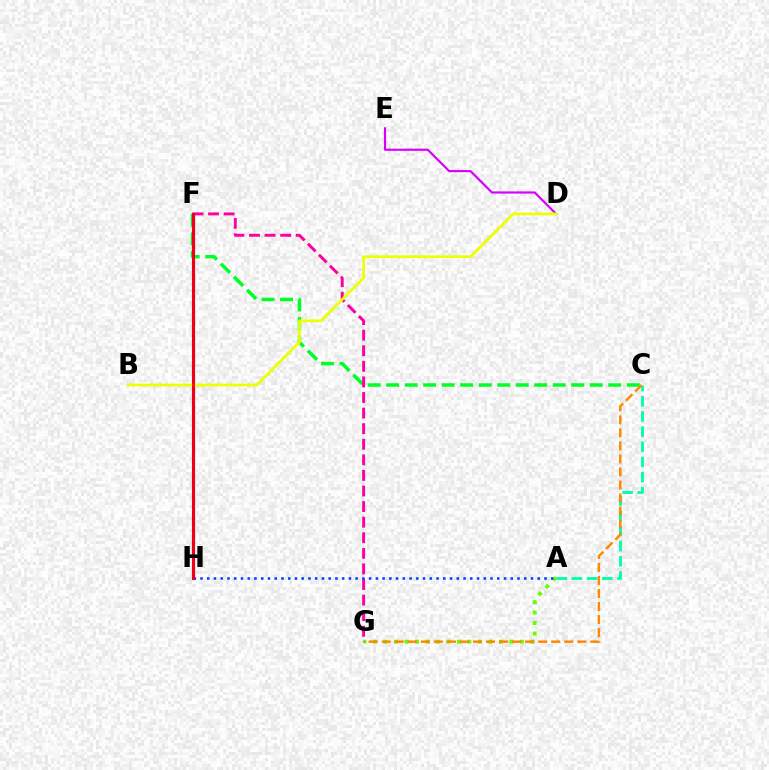{('A', 'C'): [{'color': '#00ffaf', 'line_style': 'dashed', 'thickness': 2.06}], ('F', 'H'): [{'color': '#00c7ff', 'line_style': 'dashed', 'thickness': 1.8}, {'color': '#4f00ff', 'line_style': 'solid', 'thickness': 2.25}, {'color': '#ff0000', 'line_style': 'solid', 'thickness': 1.99}], ('C', 'F'): [{'color': '#00ff27', 'line_style': 'dashed', 'thickness': 2.51}], ('A', 'G'): [{'color': '#66ff00', 'line_style': 'dotted', 'thickness': 2.85}], ('C', 'G'): [{'color': '#ff8800', 'line_style': 'dashed', 'thickness': 1.77}], ('D', 'E'): [{'color': '#d600ff', 'line_style': 'solid', 'thickness': 1.56}], ('F', 'G'): [{'color': '#ff00a0', 'line_style': 'dashed', 'thickness': 2.12}], ('A', 'H'): [{'color': '#003fff', 'line_style': 'dotted', 'thickness': 1.83}], ('B', 'D'): [{'color': '#eeff00', 'line_style': 'solid', 'thickness': 1.96}]}